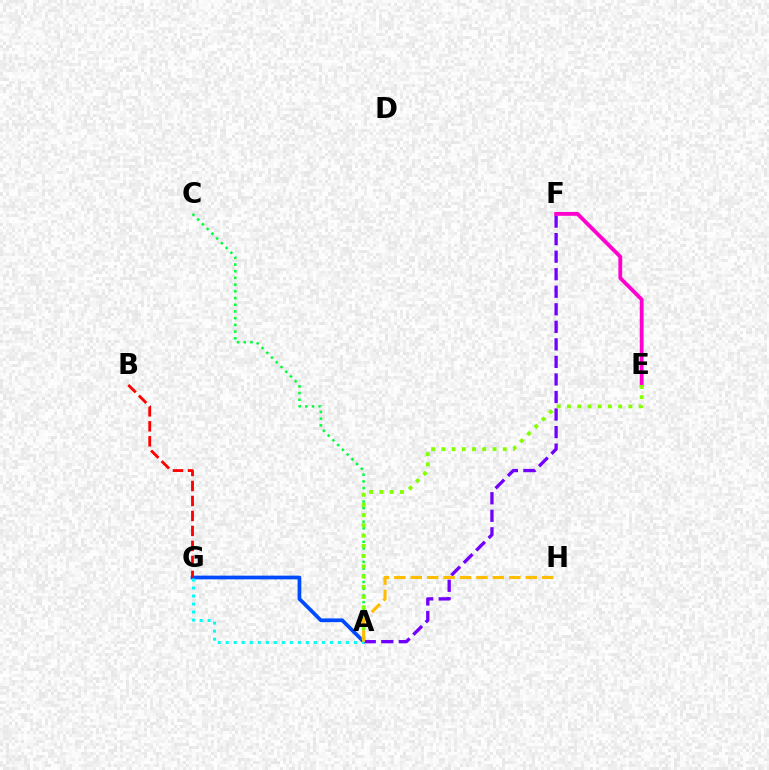{('A', 'G'): [{'color': '#004bff', 'line_style': 'solid', 'thickness': 2.68}, {'color': '#00fff6', 'line_style': 'dotted', 'thickness': 2.18}], ('A', 'F'): [{'color': '#7200ff', 'line_style': 'dashed', 'thickness': 2.38}], ('A', 'C'): [{'color': '#00ff39', 'line_style': 'dotted', 'thickness': 1.82}], ('E', 'F'): [{'color': '#ff00cf', 'line_style': 'solid', 'thickness': 2.74}], ('A', 'E'): [{'color': '#84ff00', 'line_style': 'dotted', 'thickness': 2.78}], ('A', 'H'): [{'color': '#ffbd00', 'line_style': 'dashed', 'thickness': 2.23}], ('B', 'G'): [{'color': '#ff0000', 'line_style': 'dashed', 'thickness': 2.04}]}